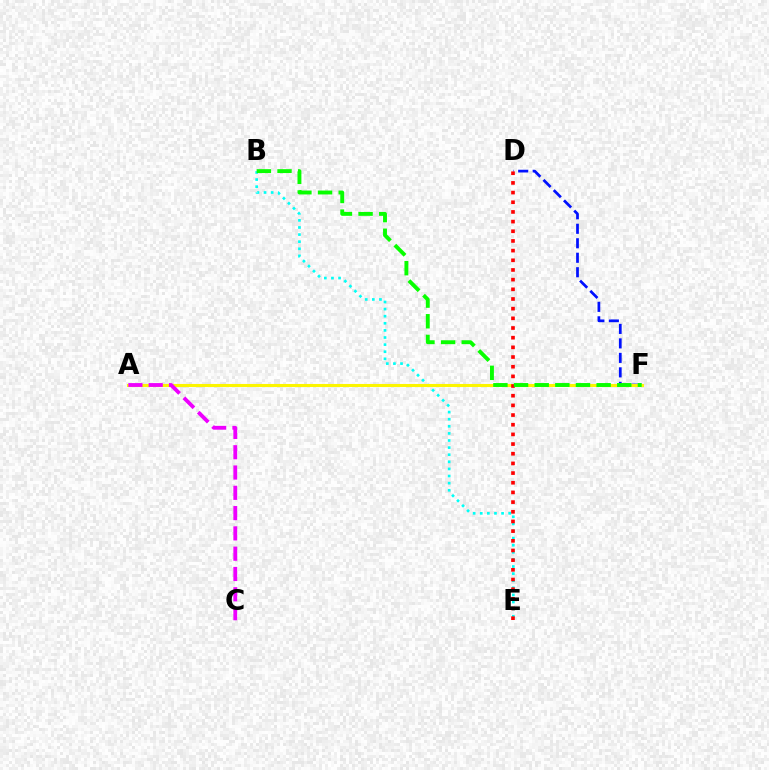{('D', 'F'): [{'color': '#0010ff', 'line_style': 'dashed', 'thickness': 1.97}], ('B', 'E'): [{'color': '#00fff6', 'line_style': 'dotted', 'thickness': 1.93}], ('A', 'F'): [{'color': '#fcf500', 'line_style': 'solid', 'thickness': 2.21}], ('A', 'C'): [{'color': '#ee00ff', 'line_style': 'dashed', 'thickness': 2.76}], ('D', 'E'): [{'color': '#ff0000', 'line_style': 'dotted', 'thickness': 2.63}], ('B', 'F'): [{'color': '#08ff00', 'line_style': 'dashed', 'thickness': 2.8}]}